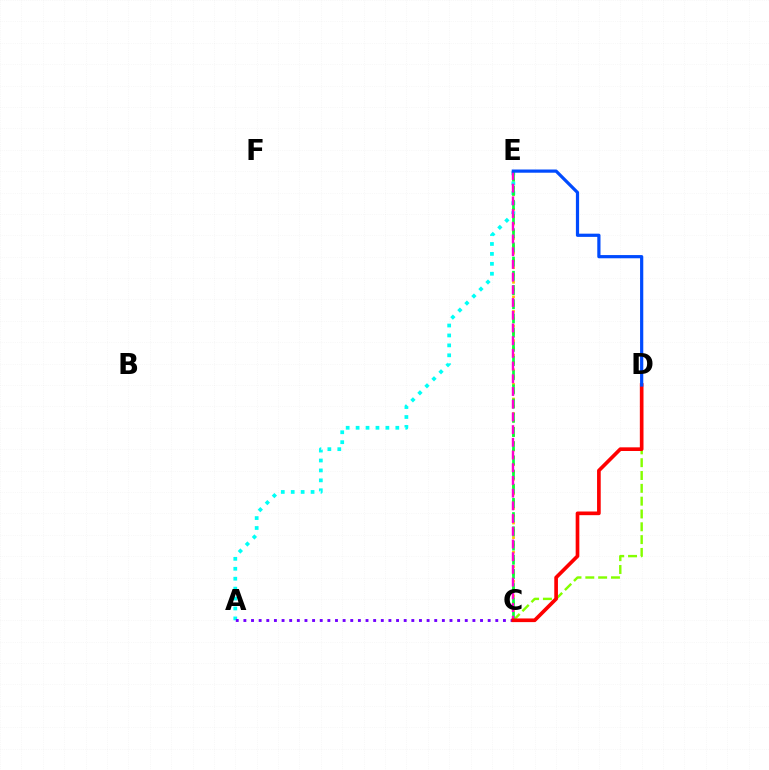{('C', 'E'): [{'color': '#ffbd00', 'line_style': 'dotted', 'thickness': 1.98}, {'color': '#00ff39', 'line_style': 'dashed', 'thickness': 1.93}, {'color': '#ff00cf', 'line_style': 'dashed', 'thickness': 1.73}], ('C', 'D'): [{'color': '#84ff00', 'line_style': 'dashed', 'thickness': 1.74}, {'color': '#ff0000', 'line_style': 'solid', 'thickness': 2.64}], ('A', 'E'): [{'color': '#00fff6', 'line_style': 'dotted', 'thickness': 2.7}], ('A', 'C'): [{'color': '#7200ff', 'line_style': 'dotted', 'thickness': 2.07}], ('D', 'E'): [{'color': '#004bff', 'line_style': 'solid', 'thickness': 2.31}]}